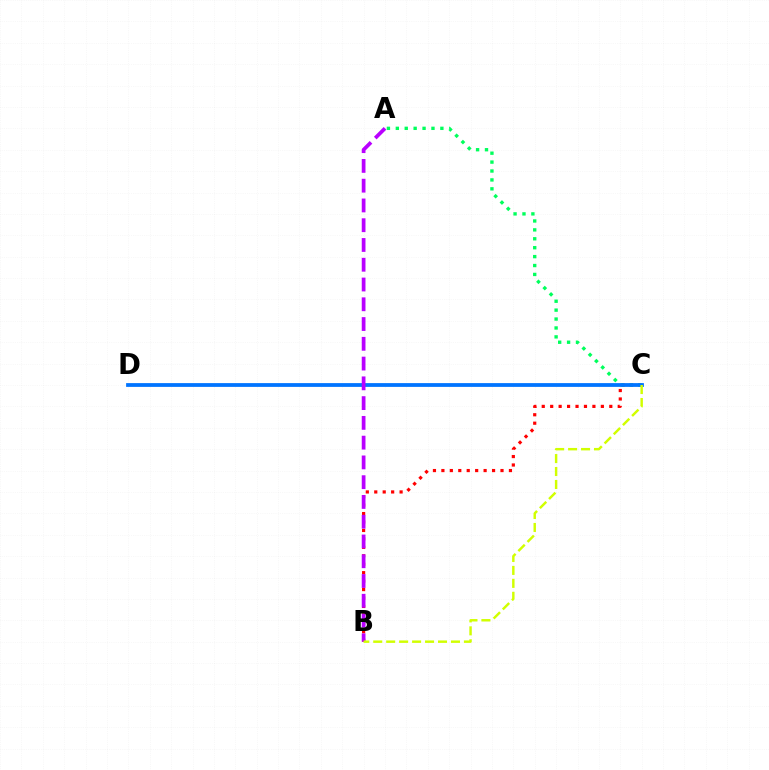{('B', 'C'): [{'color': '#ff0000', 'line_style': 'dotted', 'thickness': 2.29}, {'color': '#d1ff00', 'line_style': 'dashed', 'thickness': 1.76}], ('A', 'C'): [{'color': '#00ff5c', 'line_style': 'dotted', 'thickness': 2.42}], ('C', 'D'): [{'color': '#0074ff', 'line_style': 'solid', 'thickness': 2.72}], ('A', 'B'): [{'color': '#b900ff', 'line_style': 'dashed', 'thickness': 2.69}]}